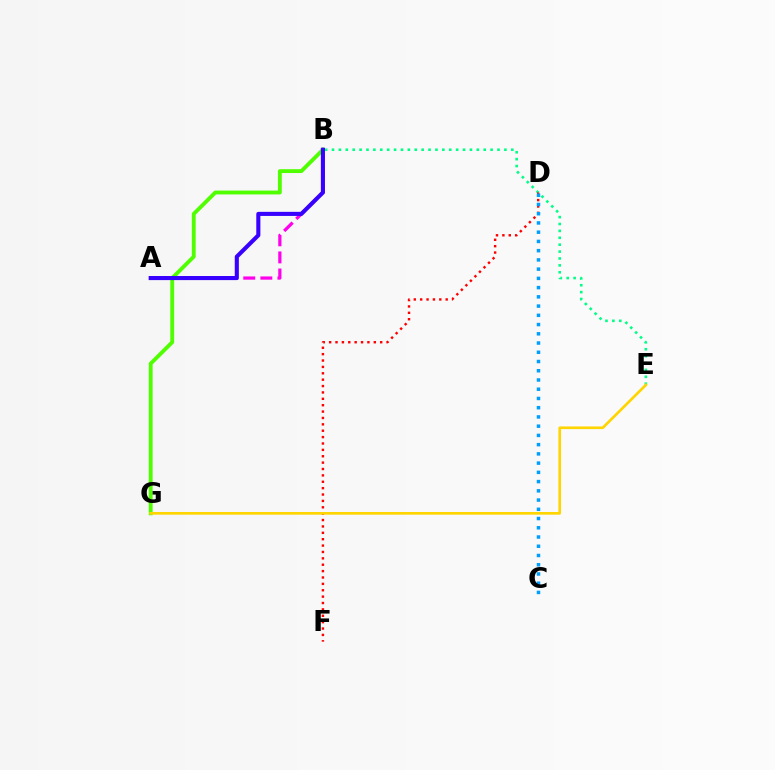{('A', 'B'): [{'color': '#ff00ed', 'line_style': 'dashed', 'thickness': 2.32}, {'color': '#3700ff', 'line_style': 'solid', 'thickness': 2.94}], ('B', 'E'): [{'color': '#00ff86', 'line_style': 'dotted', 'thickness': 1.87}], ('B', 'G'): [{'color': '#4fff00', 'line_style': 'solid', 'thickness': 2.77}], ('D', 'F'): [{'color': '#ff0000', 'line_style': 'dotted', 'thickness': 1.73}], ('E', 'G'): [{'color': '#ffd500', 'line_style': 'solid', 'thickness': 1.92}], ('C', 'D'): [{'color': '#009eff', 'line_style': 'dotted', 'thickness': 2.51}]}